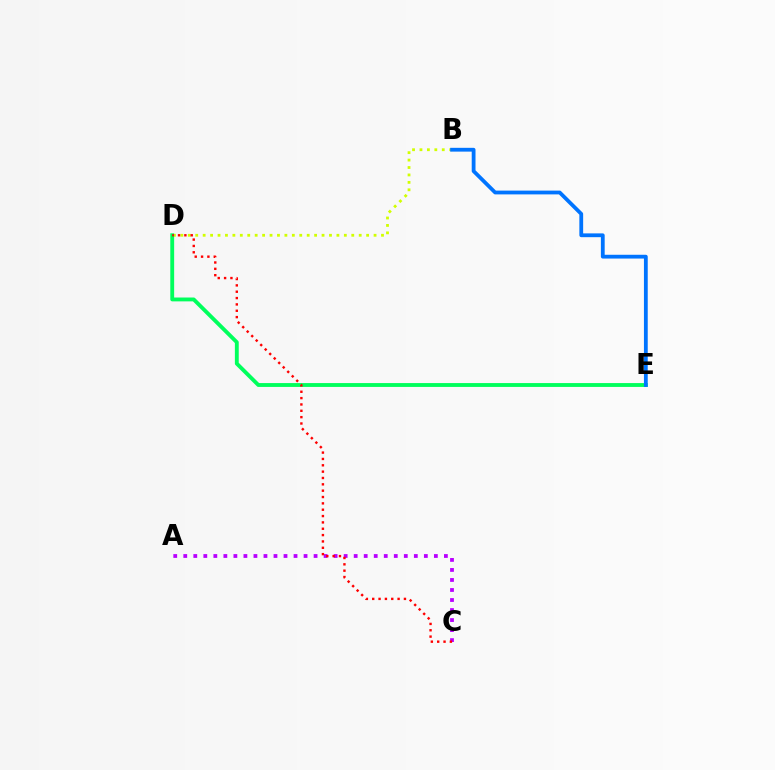{('A', 'C'): [{'color': '#b900ff', 'line_style': 'dotted', 'thickness': 2.72}], ('B', 'D'): [{'color': '#d1ff00', 'line_style': 'dotted', 'thickness': 2.02}], ('D', 'E'): [{'color': '#00ff5c', 'line_style': 'solid', 'thickness': 2.77}], ('C', 'D'): [{'color': '#ff0000', 'line_style': 'dotted', 'thickness': 1.72}], ('B', 'E'): [{'color': '#0074ff', 'line_style': 'solid', 'thickness': 2.73}]}